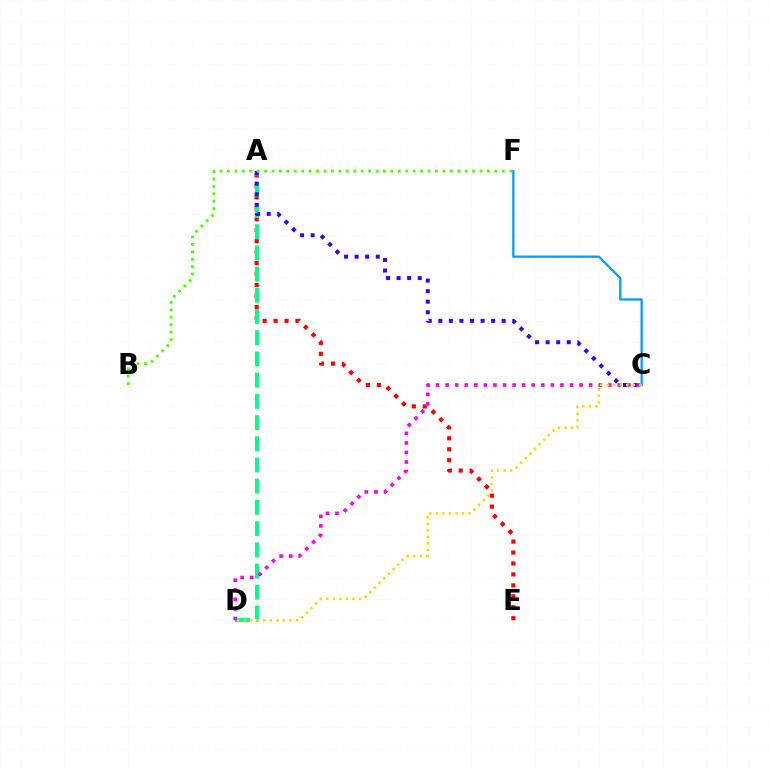{('A', 'E'): [{'color': '#ff0000', 'line_style': 'dotted', 'thickness': 2.98}], ('A', 'D'): [{'color': '#00ff86', 'line_style': 'dashed', 'thickness': 2.88}], ('A', 'C'): [{'color': '#3700ff', 'line_style': 'dotted', 'thickness': 2.87}], ('C', 'D'): [{'color': '#ff00ed', 'line_style': 'dotted', 'thickness': 2.6}, {'color': '#ffd500', 'line_style': 'dotted', 'thickness': 1.78}], ('C', 'F'): [{'color': '#009eff', 'line_style': 'solid', 'thickness': 1.64}], ('B', 'F'): [{'color': '#4fff00', 'line_style': 'dotted', 'thickness': 2.02}]}